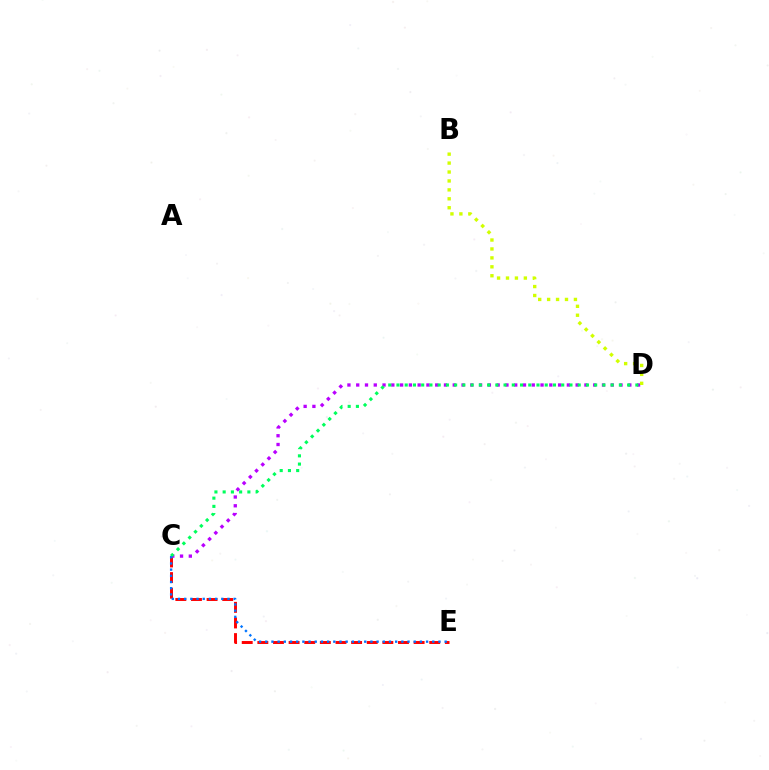{('C', 'E'): [{'color': '#ff0000', 'line_style': 'dashed', 'thickness': 2.12}, {'color': '#0074ff', 'line_style': 'dotted', 'thickness': 1.68}], ('C', 'D'): [{'color': '#b900ff', 'line_style': 'dotted', 'thickness': 2.38}, {'color': '#00ff5c', 'line_style': 'dotted', 'thickness': 2.24}], ('B', 'D'): [{'color': '#d1ff00', 'line_style': 'dotted', 'thickness': 2.43}]}